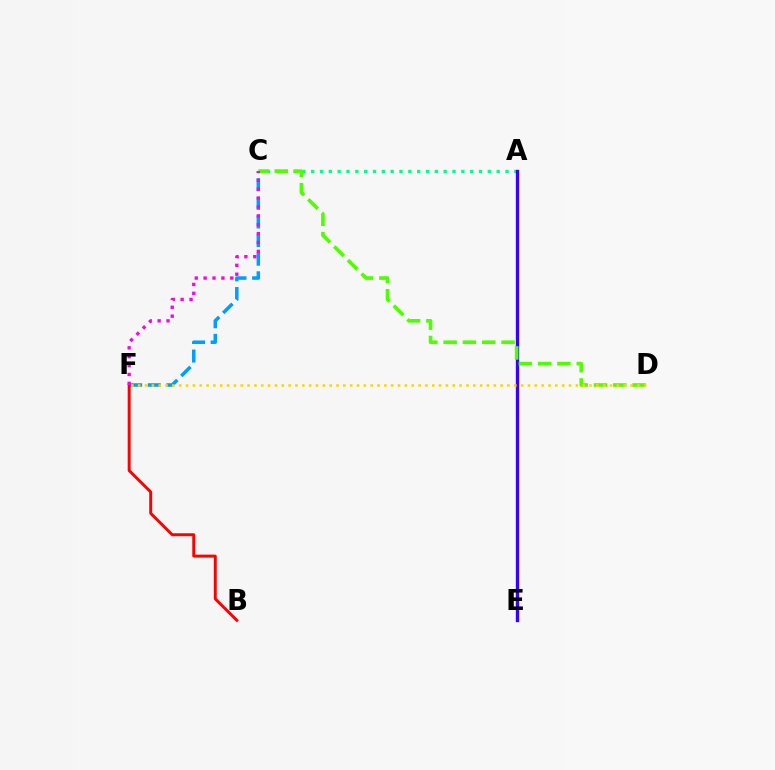{('A', 'C'): [{'color': '#00ff86', 'line_style': 'dotted', 'thickness': 2.4}], ('C', 'F'): [{'color': '#009eff', 'line_style': 'dashed', 'thickness': 2.53}, {'color': '#ff00ed', 'line_style': 'dotted', 'thickness': 2.41}], ('B', 'F'): [{'color': '#ff0000', 'line_style': 'solid', 'thickness': 2.12}], ('A', 'E'): [{'color': '#3700ff', 'line_style': 'solid', 'thickness': 2.41}], ('C', 'D'): [{'color': '#4fff00', 'line_style': 'dashed', 'thickness': 2.62}], ('D', 'F'): [{'color': '#ffd500', 'line_style': 'dotted', 'thickness': 1.86}]}